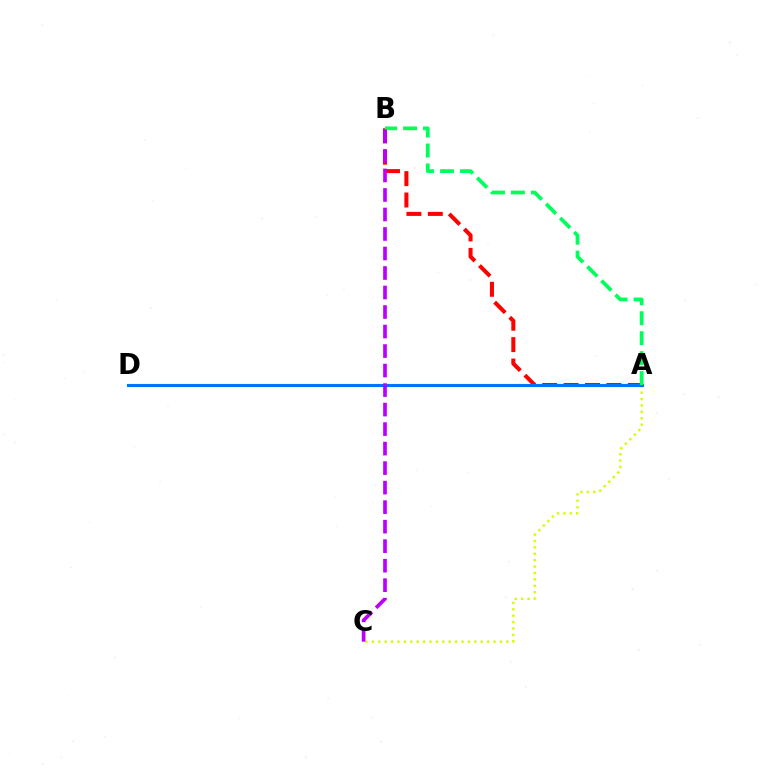{('A', 'C'): [{'color': '#d1ff00', 'line_style': 'dotted', 'thickness': 1.74}], ('A', 'B'): [{'color': '#ff0000', 'line_style': 'dashed', 'thickness': 2.91}, {'color': '#00ff5c', 'line_style': 'dashed', 'thickness': 2.71}], ('A', 'D'): [{'color': '#0074ff', 'line_style': 'solid', 'thickness': 2.24}], ('B', 'C'): [{'color': '#b900ff', 'line_style': 'dashed', 'thickness': 2.65}]}